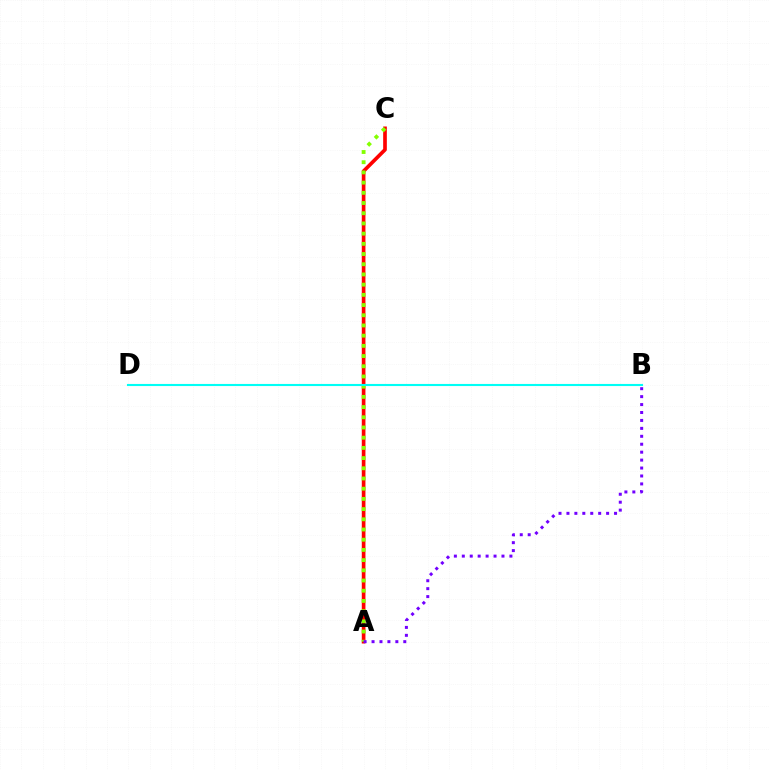{('A', 'C'): [{'color': '#ff0000', 'line_style': 'solid', 'thickness': 2.64}, {'color': '#84ff00', 'line_style': 'dotted', 'thickness': 2.77}], ('B', 'D'): [{'color': '#00fff6', 'line_style': 'solid', 'thickness': 1.52}], ('A', 'B'): [{'color': '#7200ff', 'line_style': 'dotted', 'thickness': 2.16}]}